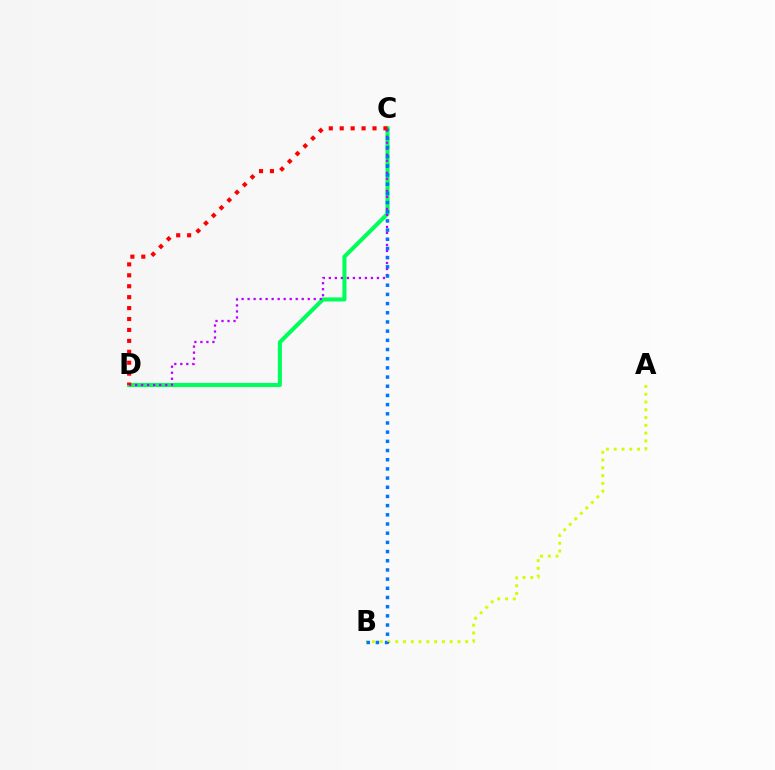{('C', 'D'): [{'color': '#00ff5c', 'line_style': 'solid', 'thickness': 2.93}, {'color': '#b900ff', 'line_style': 'dotted', 'thickness': 1.63}, {'color': '#ff0000', 'line_style': 'dotted', 'thickness': 2.97}], ('A', 'B'): [{'color': '#d1ff00', 'line_style': 'dotted', 'thickness': 2.11}], ('B', 'C'): [{'color': '#0074ff', 'line_style': 'dotted', 'thickness': 2.5}]}